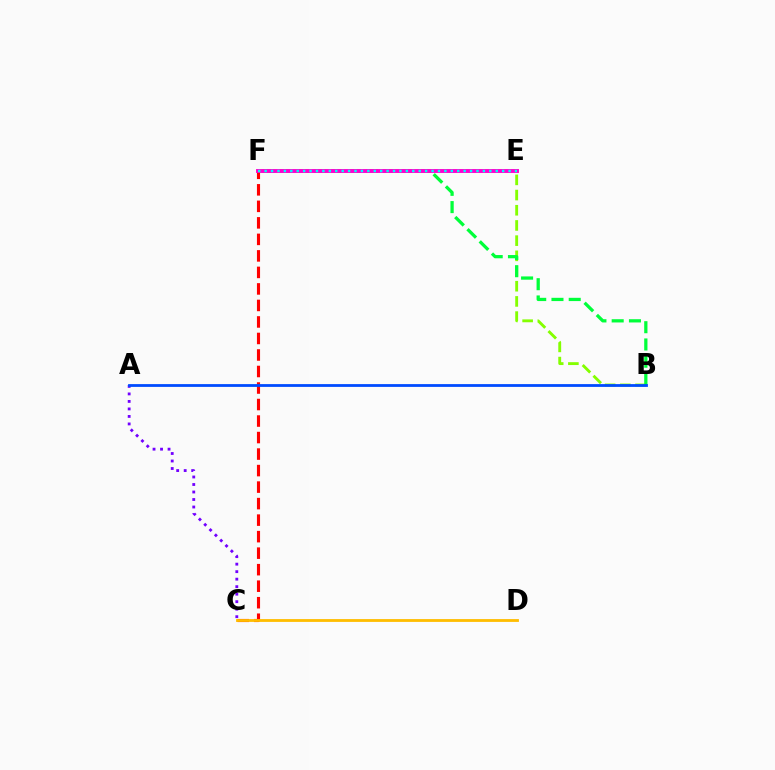{('C', 'F'): [{'color': '#ff0000', 'line_style': 'dashed', 'thickness': 2.24}], ('B', 'E'): [{'color': '#84ff00', 'line_style': 'dashed', 'thickness': 2.06}], ('B', 'F'): [{'color': '#00ff39', 'line_style': 'dashed', 'thickness': 2.34}], ('E', 'F'): [{'color': '#ff00cf', 'line_style': 'solid', 'thickness': 2.81}, {'color': '#00fff6', 'line_style': 'dotted', 'thickness': 1.74}], ('A', 'C'): [{'color': '#7200ff', 'line_style': 'dotted', 'thickness': 2.04}], ('C', 'D'): [{'color': '#ffbd00', 'line_style': 'solid', 'thickness': 2.03}], ('A', 'B'): [{'color': '#004bff', 'line_style': 'solid', 'thickness': 2.01}]}